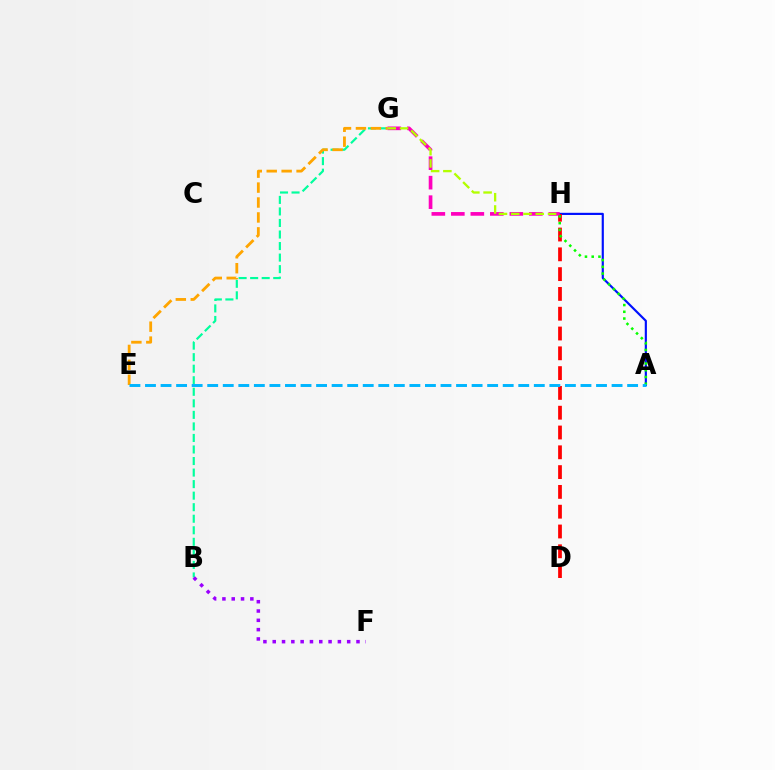{('A', 'H'): [{'color': '#0010ff', 'line_style': 'solid', 'thickness': 1.56}, {'color': '#08ff00', 'line_style': 'dotted', 'thickness': 1.83}], ('B', 'G'): [{'color': '#00ff9d', 'line_style': 'dashed', 'thickness': 1.57}], ('D', 'H'): [{'color': '#ff0000', 'line_style': 'dashed', 'thickness': 2.69}], ('G', 'H'): [{'color': '#ff00bd', 'line_style': 'dashed', 'thickness': 2.65}, {'color': '#b3ff00', 'line_style': 'dashed', 'thickness': 1.67}], ('E', 'G'): [{'color': '#ffa500', 'line_style': 'dashed', 'thickness': 2.03}], ('B', 'F'): [{'color': '#9b00ff', 'line_style': 'dotted', 'thickness': 2.53}], ('A', 'E'): [{'color': '#00b5ff', 'line_style': 'dashed', 'thickness': 2.11}]}